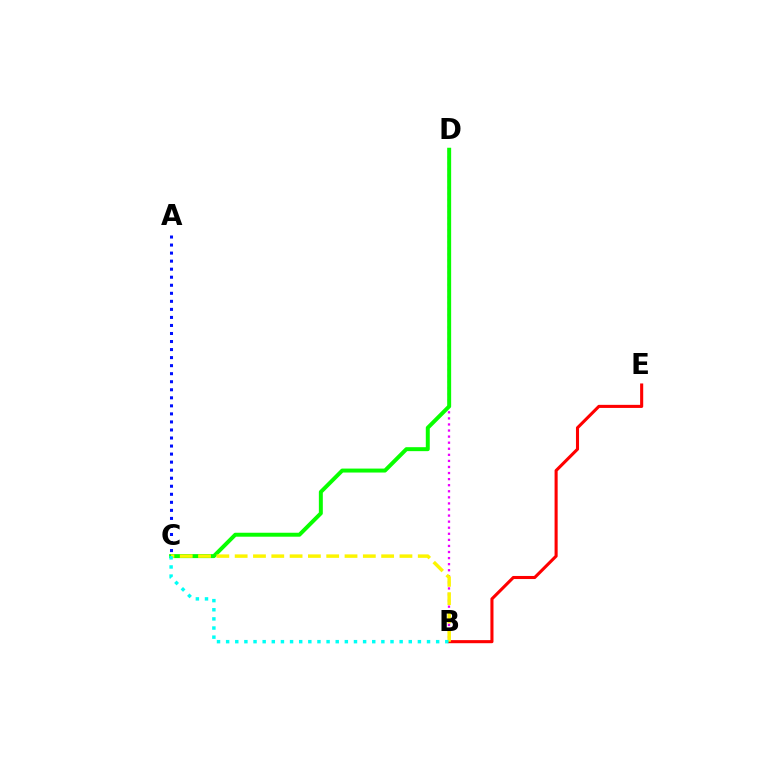{('B', 'D'): [{'color': '#ee00ff', 'line_style': 'dotted', 'thickness': 1.65}], ('A', 'C'): [{'color': '#0010ff', 'line_style': 'dotted', 'thickness': 2.18}], ('C', 'D'): [{'color': '#08ff00', 'line_style': 'solid', 'thickness': 2.85}], ('B', 'E'): [{'color': '#ff0000', 'line_style': 'solid', 'thickness': 2.22}], ('B', 'C'): [{'color': '#fcf500', 'line_style': 'dashed', 'thickness': 2.49}, {'color': '#00fff6', 'line_style': 'dotted', 'thickness': 2.48}]}